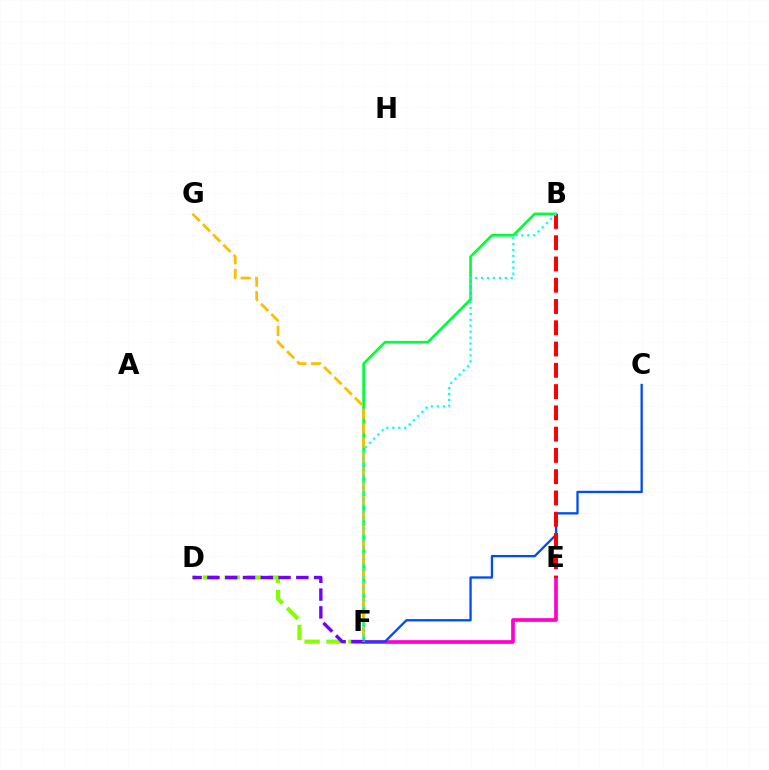{('B', 'F'): [{'color': '#00ff39', 'line_style': 'solid', 'thickness': 1.93}, {'color': '#00fff6', 'line_style': 'dotted', 'thickness': 1.61}], ('D', 'F'): [{'color': '#84ff00', 'line_style': 'dashed', 'thickness': 2.98}, {'color': '#7200ff', 'line_style': 'dashed', 'thickness': 2.42}], ('E', 'F'): [{'color': '#ff00cf', 'line_style': 'solid', 'thickness': 2.65}], ('C', 'F'): [{'color': '#004bff', 'line_style': 'solid', 'thickness': 1.67}], ('B', 'E'): [{'color': '#ff0000', 'line_style': 'dashed', 'thickness': 2.89}], ('F', 'G'): [{'color': '#ffbd00', 'line_style': 'dashed', 'thickness': 1.97}]}